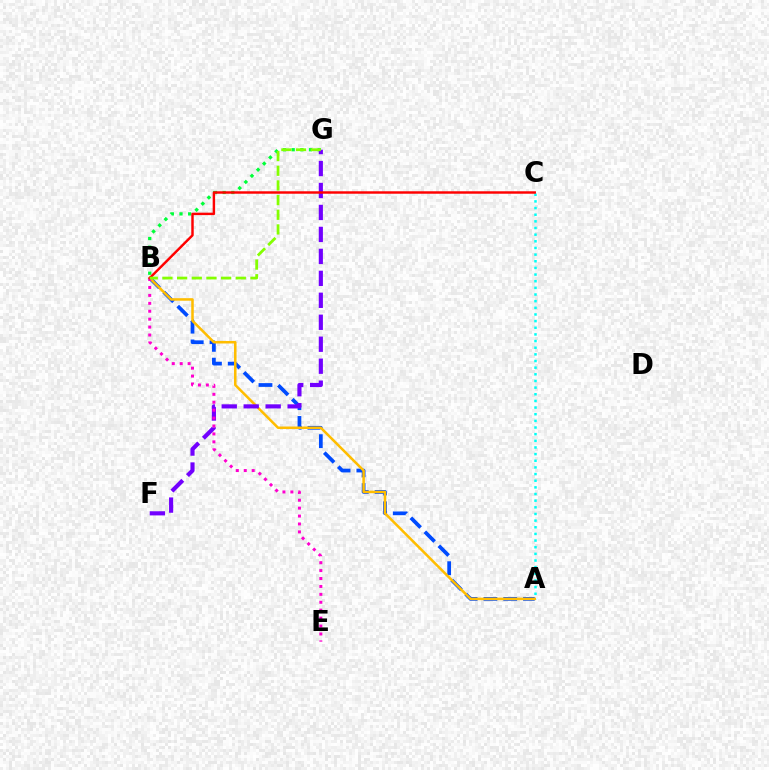{('B', 'G'): [{'color': '#00ff39', 'line_style': 'dotted', 'thickness': 2.36}, {'color': '#84ff00', 'line_style': 'dashed', 'thickness': 1.99}], ('A', 'B'): [{'color': '#004bff', 'line_style': 'dashed', 'thickness': 2.69}, {'color': '#ffbd00', 'line_style': 'solid', 'thickness': 1.82}], ('A', 'C'): [{'color': '#00fff6', 'line_style': 'dotted', 'thickness': 1.81}], ('F', 'G'): [{'color': '#7200ff', 'line_style': 'dashed', 'thickness': 2.98}], ('B', 'E'): [{'color': '#ff00cf', 'line_style': 'dotted', 'thickness': 2.15}], ('B', 'C'): [{'color': '#ff0000', 'line_style': 'solid', 'thickness': 1.76}]}